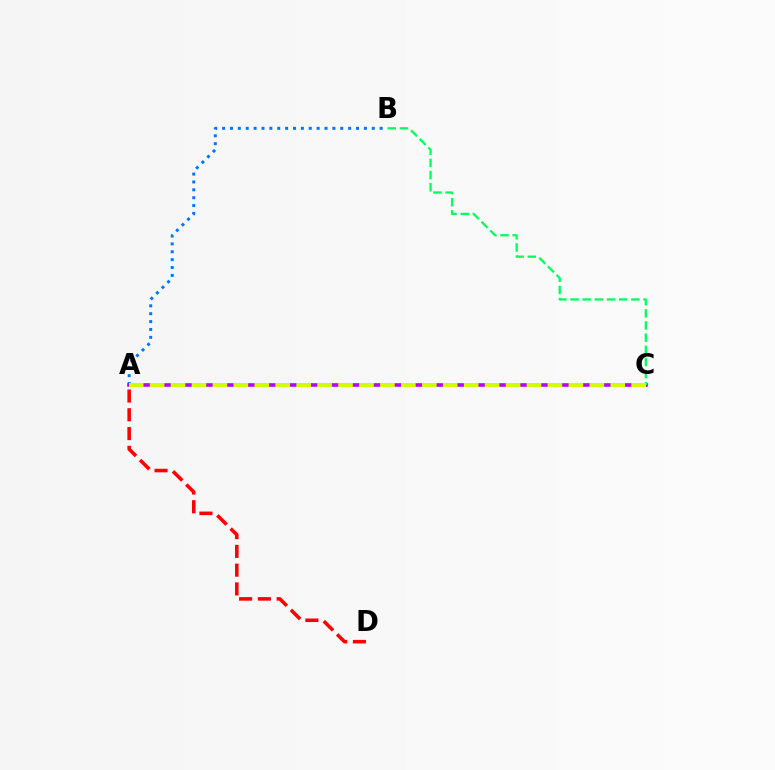{('A', 'B'): [{'color': '#0074ff', 'line_style': 'dotted', 'thickness': 2.14}], ('A', 'D'): [{'color': '#ff0000', 'line_style': 'dashed', 'thickness': 2.55}], ('A', 'C'): [{'color': '#b900ff', 'line_style': 'solid', 'thickness': 2.61}, {'color': '#d1ff00', 'line_style': 'dashed', 'thickness': 2.84}], ('B', 'C'): [{'color': '#00ff5c', 'line_style': 'dashed', 'thickness': 1.65}]}